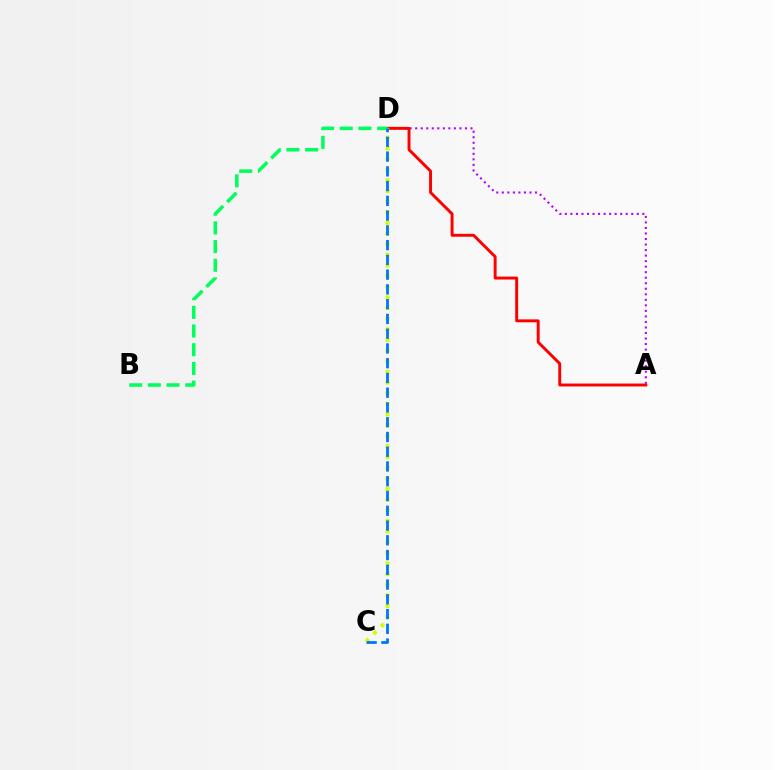{('A', 'D'): [{'color': '#b900ff', 'line_style': 'dotted', 'thickness': 1.5}, {'color': '#ff0000', 'line_style': 'solid', 'thickness': 2.11}], ('C', 'D'): [{'color': '#d1ff00', 'line_style': 'dotted', 'thickness': 2.89}, {'color': '#0074ff', 'line_style': 'dashed', 'thickness': 2.0}], ('B', 'D'): [{'color': '#00ff5c', 'line_style': 'dashed', 'thickness': 2.54}]}